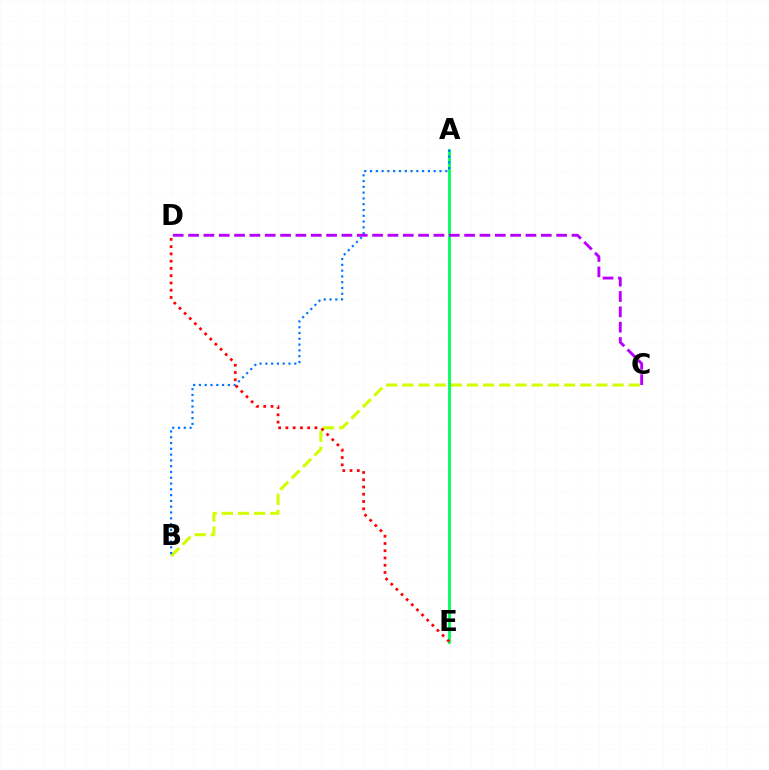{('B', 'C'): [{'color': '#d1ff00', 'line_style': 'dashed', 'thickness': 2.2}], ('A', 'E'): [{'color': '#00ff5c', 'line_style': 'solid', 'thickness': 2.03}], ('A', 'B'): [{'color': '#0074ff', 'line_style': 'dotted', 'thickness': 1.57}], ('C', 'D'): [{'color': '#b900ff', 'line_style': 'dashed', 'thickness': 2.08}], ('D', 'E'): [{'color': '#ff0000', 'line_style': 'dotted', 'thickness': 1.97}]}